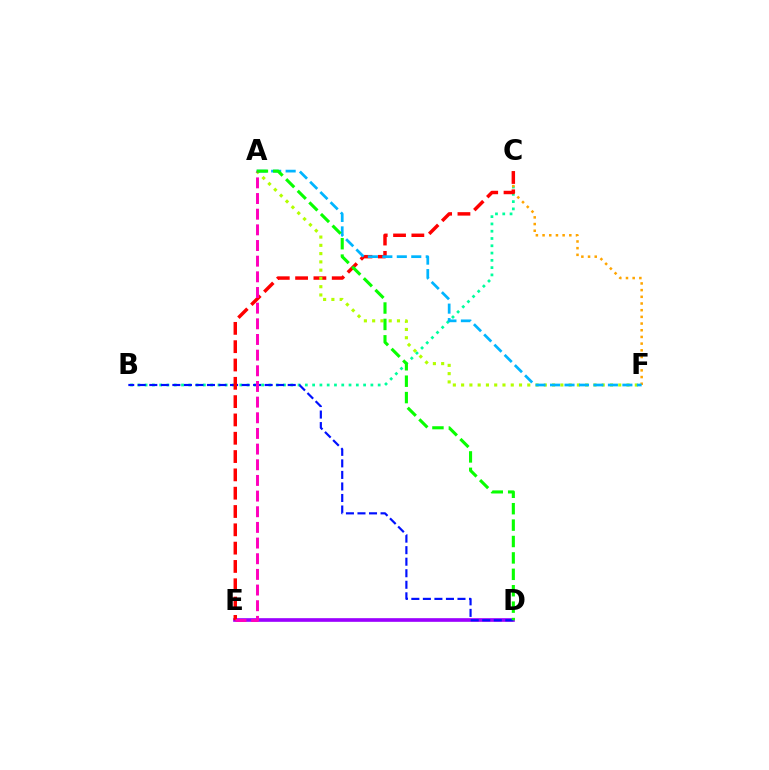{('B', 'C'): [{'color': '#00ff9d', 'line_style': 'dotted', 'thickness': 1.98}], ('D', 'E'): [{'color': '#9b00ff', 'line_style': 'solid', 'thickness': 2.63}], ('C', 'F'): [{'color': '#ffa500', 'line_style': 'dotted', 'thickness': 1.82}], ('B', 'D'): [{'color': '#0010ff', 'line_style': 'dashed', 'thickness': 1.57}], ('C', 'E'): [{'color': '#ff0000', 'line_style': 'dashed', 'thickness': 2.49}], ('A', 'F'): [{'color': '#b3ff00', 'line_style': 'dotted', 'thickness': 2.25}, {'color': '#00b5ff', 'line_style': 'dashed', 'thickness': 1.97}], ('A', 'E'): [{'color': '#ff00bd', 'line_style': 'dashed', 'thickness': 2.13}], ('A', 'D'): [{'color': '#08ff00', 'line_style': 'dashed', 'thickness': 2.23}]}